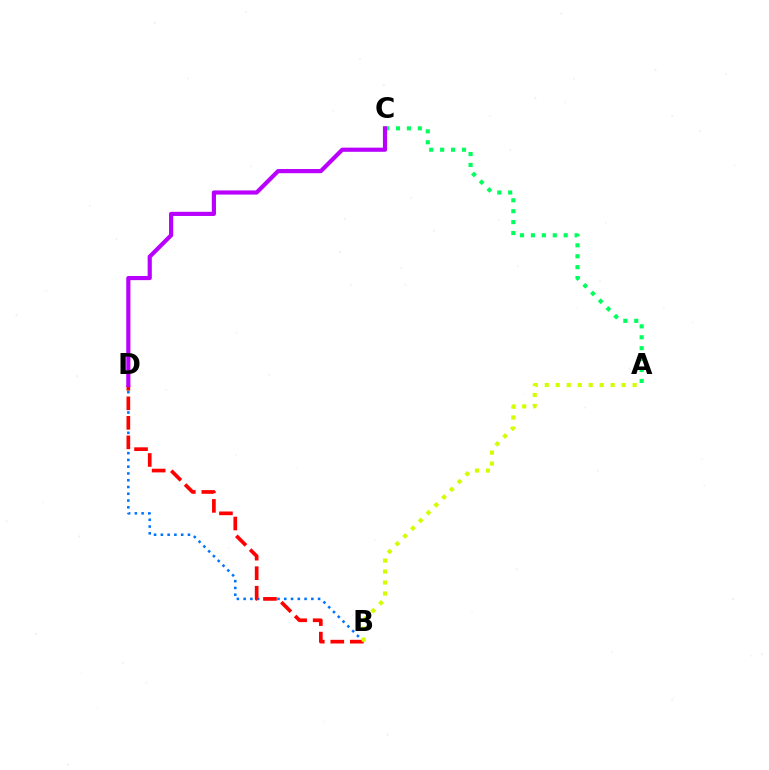{('B', 'D'): [{'color': '#0074ff', 'line_style': 'dotted', 'thickness': 1.84}, {'color': '#ff0000', 'line_style': 'dashed', 'thickness': 2.65}], ('A', 'C'): [{'color': '#00ff5c', 'line_style': 'dotted', 'thickness': 2.97}], ('C', 'D'): [{'color': '#b900ff', 'line_style': 'solid', 'thickness': 2.99}], ('A', 'B'): [{'color': '#d1ff00', 'line_style': 'dotted', 'thickness': 2.98}]}